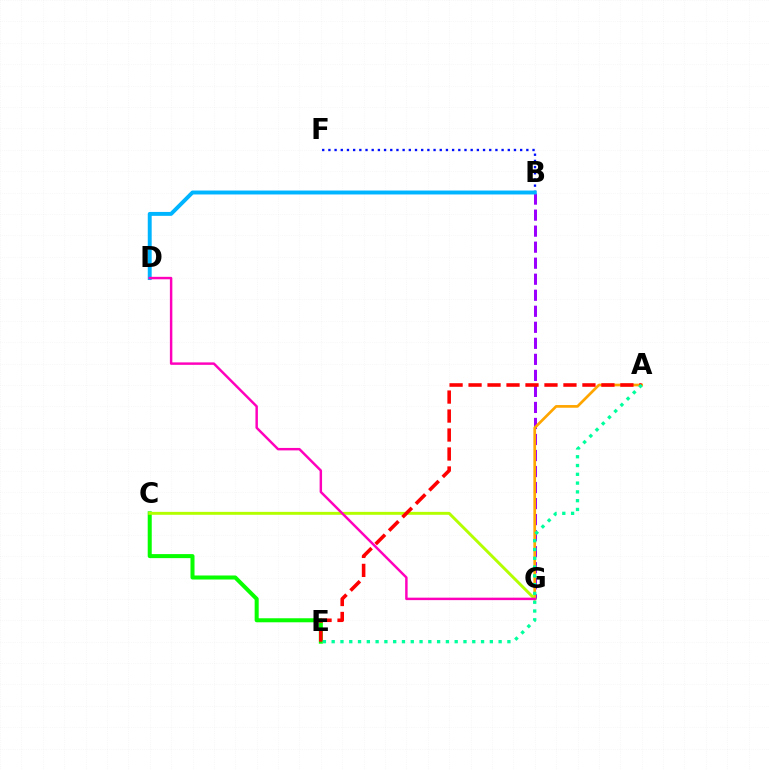{('C', 'E'): [{'color': '#08ff00', 'line_style': 'solid', 'thickness': 2.9}], ('B', 'G'): [{'color': '#9b00ff', 'line_style': 'dashed', 'thickness': 2.18}], ('A', 'G'): [{'color': '#ffa500', 'line_style': 'solid', 'thickness': 1.95}], ('C', 'G'): [{'color': '#b3ff00', 'line_style': 'solid', 'thickness': 2.11}], ('B', 'F'): [{'color': '#0010ff', 'line_style': 'dotted', 'thickness': 1.68}], ('A', 'E'): [{'color': '#ff0000', 'line_style': 'dashed', 'thickness': 2.58}, {'color': '#00ff9d', 'line_style': 'dotted', 'thickness': 2.39}], ('B', 'D'): [{'color': '#00b5ff', 'line_style': 'solid', 'thickness': 2.82}], ('D', 'G'): [{'color': '#ff00bd', 'line_style': 'solid', 'thickness': 1.77}]}